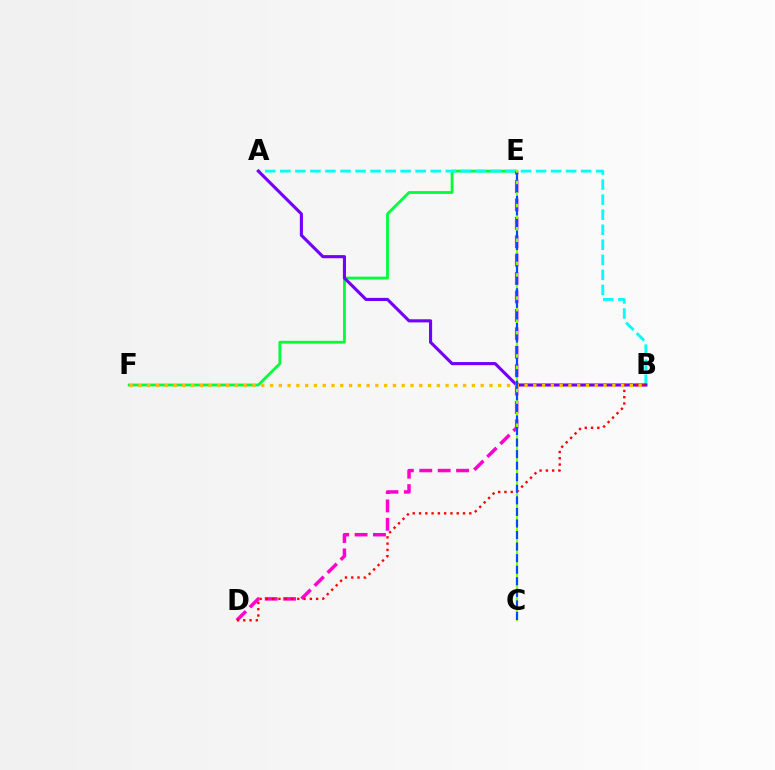{('E', 'F'): [{'color': '#00ff39', 'line_style': 'solid', 'thickness': 2.03}], ('A', 'B'): [{'color': '#00fff6', 'line_style': 'dashed', 'thickness': 2.04}, {'color': '#7200ff', 'line_style': 'solid', 'thickness': 2.24}], ('D', 'E'): [{'color': '#ff00cf', 'line_style': 'dashed', 'thickness': 2.5}], ('C', 'E'): [{'color': '#84ff00', 'line_style': 'solid', 'thickness': 1.56}, {'color': '#004bff', 'line_style': 'dashed', 'thickness': 1.57}], ('B', 'D'): [{'color': '#ff0000', 'line_style': 'dotted', 'thickness': 1.71}], ('B', 'F'): [{'color': '#ffbd00', 'line_style': 'dotted', 'thickness': 2.38}]}